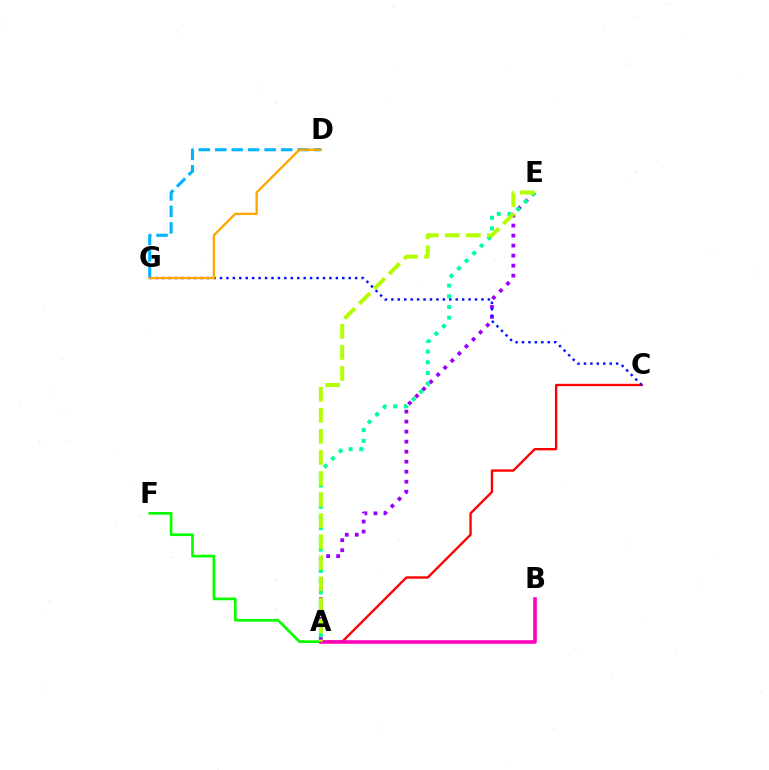{('A', 'C'): [{'color': '#ff0000', 'line_style': 'solid', 'thickness': 1.7}], ('A', 'E'): [{'color': '#9b00ff', 'line_style': 'dotted', 'thickness': 2.72}, {'color': '#00ff9d', 'line_style': 'dotted', 'thickness': 2.91}, {'color': '#b3ff00', 'line_style': 'dashed', 'thickness': 2.86}], ('C', 'G'): [{'color': '#0010ff', 'line_style': 'dotted', 'thickness': 1.75}], ('A', 'F'): [{'color': '#08ff00', 'line_style': 'solid', 'thickness': 1.93}], ('D', 'G'): [{'color': '#00b5ff', 'line_style': 'dashed', 'thickness': 2.24}, {'color': '#ffa500', 'line_style': 'solid', 'thickness': 1.66}], ('A', 'B'): [{'color': '#ff00bd', 'line_style': 'solid', 'thickness': 2.56}]}